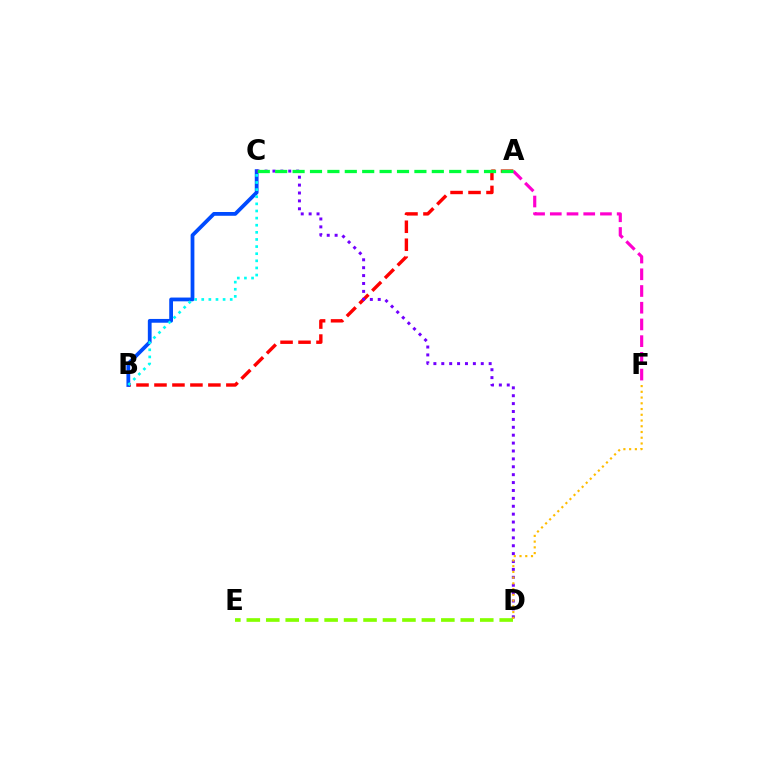{('A', 'B'): [{'color': '#ff0000', 'line_style': 'dashed', 'thickness': 2.44}], ('B', 'C'): [{'color': '#004bff', 'line_style': 'solid', 'thickness': 2.72}, {'color': '#00fff6', 'line_style': 'dotted', 'thickness': 1.93}], ('D', 'E'): [{'color': '#84ff00', 'line_style': 'dashed', 'thickness': 2.64}], ('C', 'D'): [{'color': '#7200ff', 'line_style': 'dotted', 'thickness': 2.15}], ('A', 'F'): [{'color': '#ff00cf', 'line_style': 'dashed', 'thickness': 2.27}], ('A', 'C'): [{'color': '#00ff39', 'line_style': 'dashed', 'thickness': 2.36}], ('D', 'F'): [{'color': '#ffbd00', 'line_style': 'dotted', 'thickness': 1.56}]}